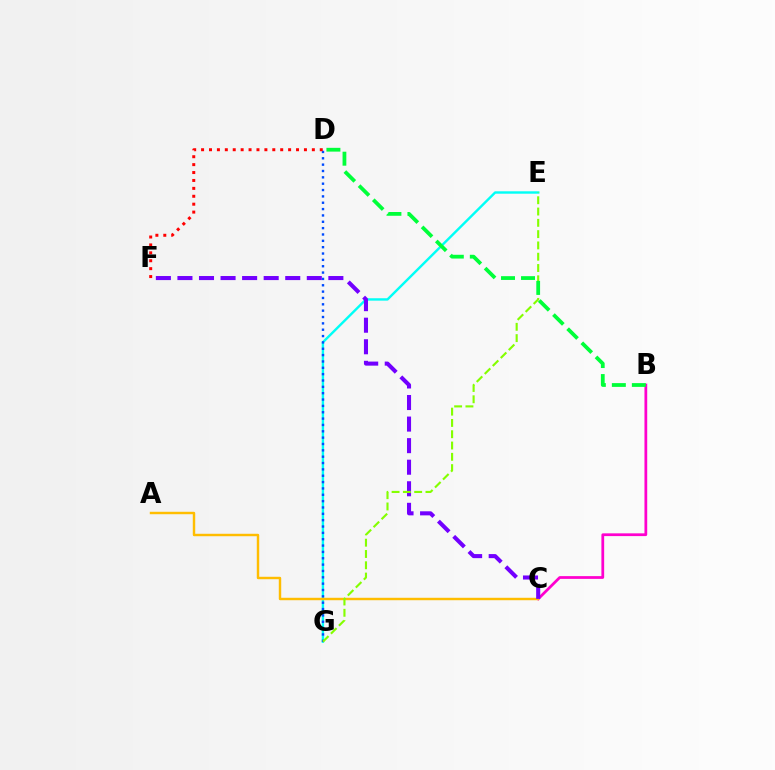{('B', 'C'): [{'color': '#ff00cf', 'line_style': 'solid', 'thickness': 1.98}], ('E', 'G'): [{'color': '#00fff6', 'line_style': 'solid', 'thickness': 1.73}, {'color': '#84ff00', 'line_style': 'dashed', 'thickness': 1.53}], ('D', 'G'): [{'color': '#004bff', 'line_style': 'dotted', 'thickness': 1.72}], ('A', 'C'): [{'color': '#ffbd00', 'line_style': 'solid', 'thickness': 1.76}], ('D', 'F'): [{'color': '#ff0000', 'line_style': 'dotted', 'thickness': 2.15}], ('C', 'F'): [{'color': '#7200ff', 'line_style': 'dashed', 'thickness': 2.93}], ('B', 'D'): [{'color': '#00ff39', 'line_style': 'dashed', 'thickness': 2.72}]}